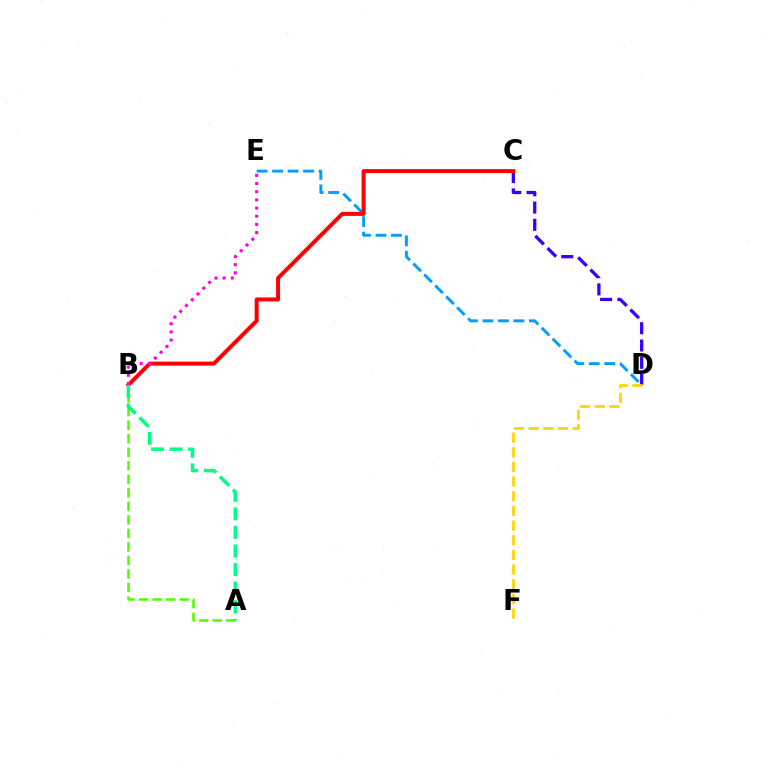{('C', 'D'): [{'color': '#3700ff', 'line_style': 'dashed', 'thickness': 2.35}], ('D', 'E'): [{'color': '#009eff', 'line_style': 'dashed', 'thickness': 2.11}], ('B', 'C'): [{'color': '#ff0000', 'line_style': 'solid', 'thickness': 2.86}], ('B', 'E'): [{'color': '#ff00ed', 'line_style': 'dotted', 'thickness': 2.22}], ('A', 'B'): [{'color': '#4fff00', 'line_style': 'dashed', 'thickness': 1.84}, {'color': '#00ff86', 'line_style': 'dashed', 'thickness': 2.52}], ('D', 'F'): [{'color': '#ffd500', 'line_style': 'dashed', 'thickness': 1.99}]}